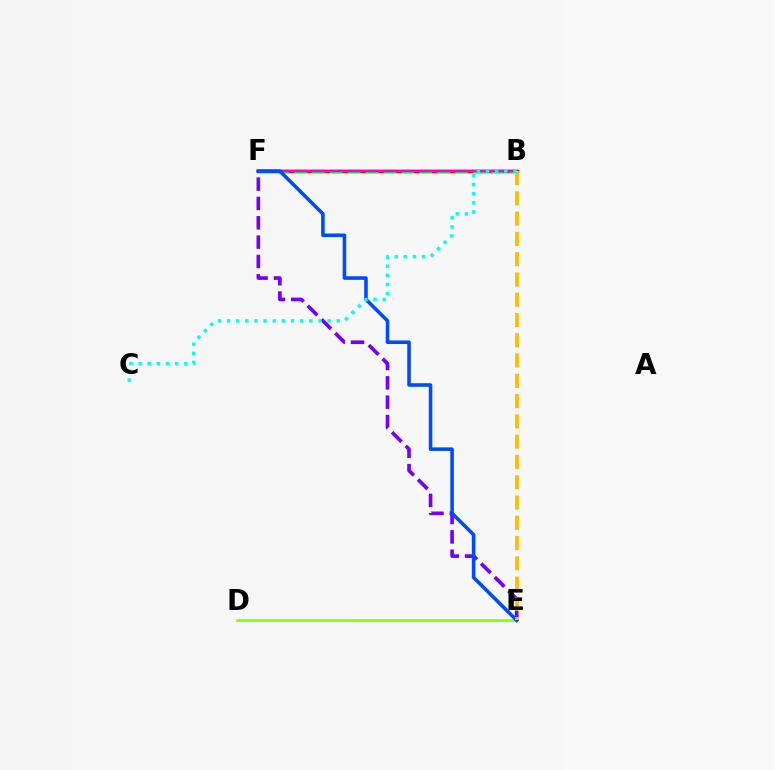{('B', 'F'): [{'color': '#ff0000', 'line_style': 'solid', 'thickness': 2.51}, {'color': '#00ff39', 'line_style': 'dashed', 'thickness': 2.43}, {'color': '#ff00cf', 'line_style': 'solid', 'thickness': 1.76}], ('D', 'E'): [{'color': '#84ff00', 'line_style': 'solid', 'thickness': 1.91}], ('E', 'F'): [{'color': '#7200ff', 'line_style': 'dashed', 'thickness': 2.63}, {'color': '#004bff', 'line_style': 'solid', 'thickness': 2.57}], ('B', 'E'): [{'color': '#ffbd00', 'line_style': 'dashed', 'thickness': 2.75}], ('B', 'C'): [{'color': '#00fff6', 'line_style': 'dotted', 'thickness': 2.48}]}